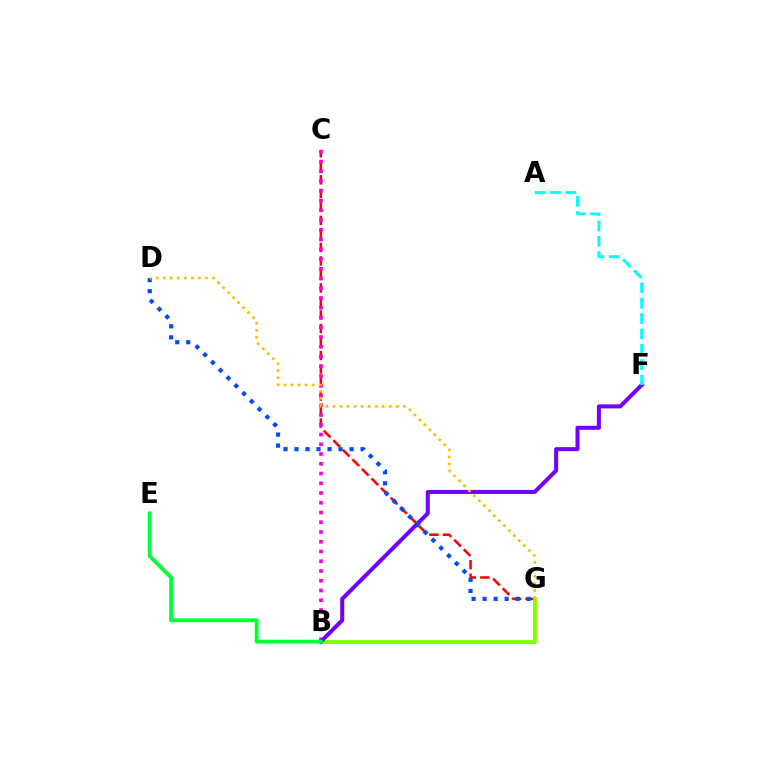{('C', 'G'): [{'color': '#ff0000', 'line_style': 'dashed', 'thickness': 1.84}], ('B', 'C'): [{'color': '#ff00cf', 'line_style': 'dotted', 'thickness': 2.65}], ('B', 'G'): [{'color': '#84ff00', 'line_style': 'solid', 'thickness': 2.78}], ('B', 'F'): [{'color': '#7200ff', 'line_style': 'solid', 'thickness': 2.89}], ('D', 'G'): [{'color': '#004bff', 'line_style': 'dotted', 'thickness': 2.99}, {'color': '#ffbd00', 'line_style': 'dotted', 'thickness': 1.91}], ('B', 'E'): [{'color': '#00ff39', 'line_style': 'solid', 'thickness': 2.76}], ('A', 'F'): [{'color': '#00fff6', 'line_style': 'dashed', 'thickness': 2.09}]}